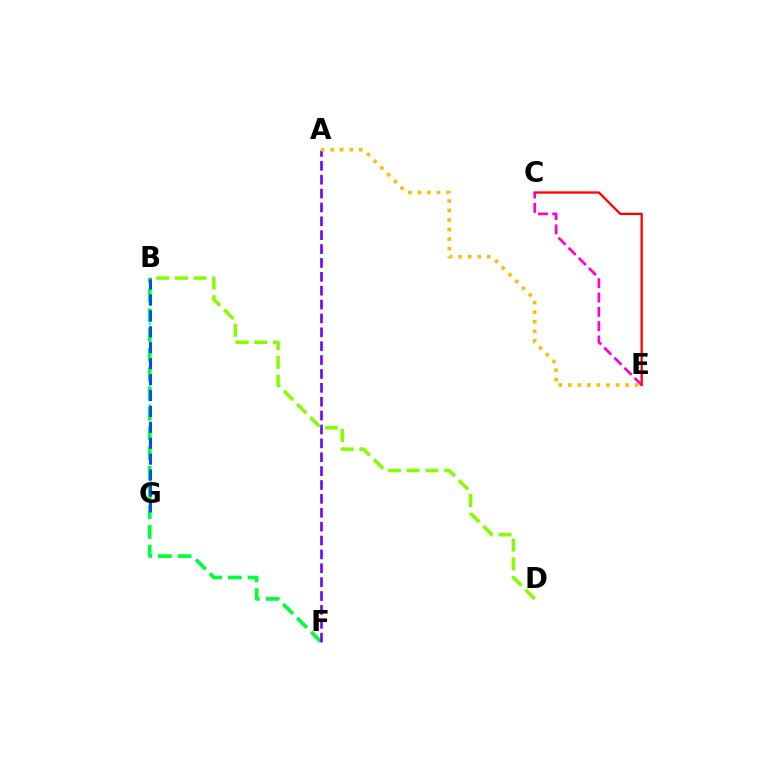{('B', 'G'): [{'color': '#00fff6', 'line_style': 'dotted', 'thickness': 1.7}, {'color': '#004bff', 'line_style': 'dashed', 'thickness': 2.16}], ('C', 'E'): [{'color': '#ff0000', 'line_style': 'solid', 'thickness': 1.66}, {'color': '#ff00cf', 'line_style': 'dashed', 'thickness': 1.94}], ('B', 'F'): [{'color': '#00ff39', 'line_style': 'dashed', 'thickness': 2.68}], ('A', 'F'): [{'color': '#7200ff', 'line_style': 'dashed', 'thickness': 1.89}], ('A', 'E'): [{'color': '#ffbd00', 'line_style': 'dotted', 'thickness': 2.59}], ('B', 'D'): [{'color': '#84ff00', 'line_style': 'dashed', 'thickness': 2.54}]}